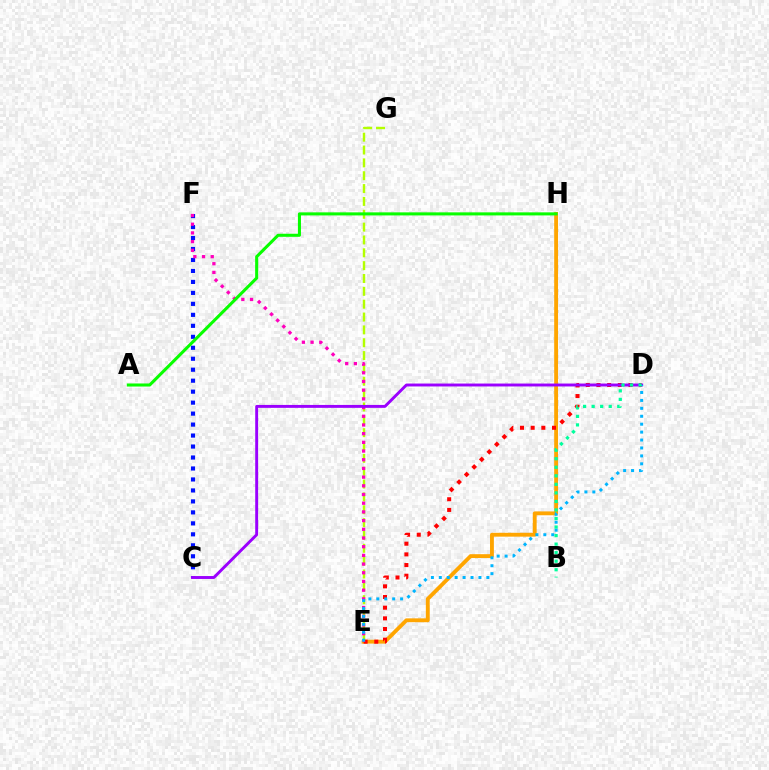{('E', 'H'): [{'color': '#ffa500', 'line_style': 'solid', 'thickness': 2.77}], ('E', 'G'): [{'color': '#b3ff00', 'line_style': 'dashed', 'thickness': 1.75}], ('C', 'F'): [{'color': '#0010ff', 'line_style': 'dotted', 'thickness': 2.98}], ('D', 'E'): [{'color': '#ff0000', 'line_style': 'dotted', 'thickness': 2.9}, {'color': '#00b5ff', 'line_style': 'dotted', 'thickness': 2.15}], ('E', 'F'): [{'color': '#ff00bd', 'line_style': 'dotted', 'thickness': 2.36}], ('A', 'H'): [{'color': '#08ff00', 'line_style': 'solid', 'thickness': 2.2}], ('C', 'D'): [{'color': '#9b00ff', 'line_style': 'solid', 'thickness': 2.1}], ('B', 'D'): [{'color': '#00ff9d', 'line_style': 'dotted', 'thickness': 2.32}]}